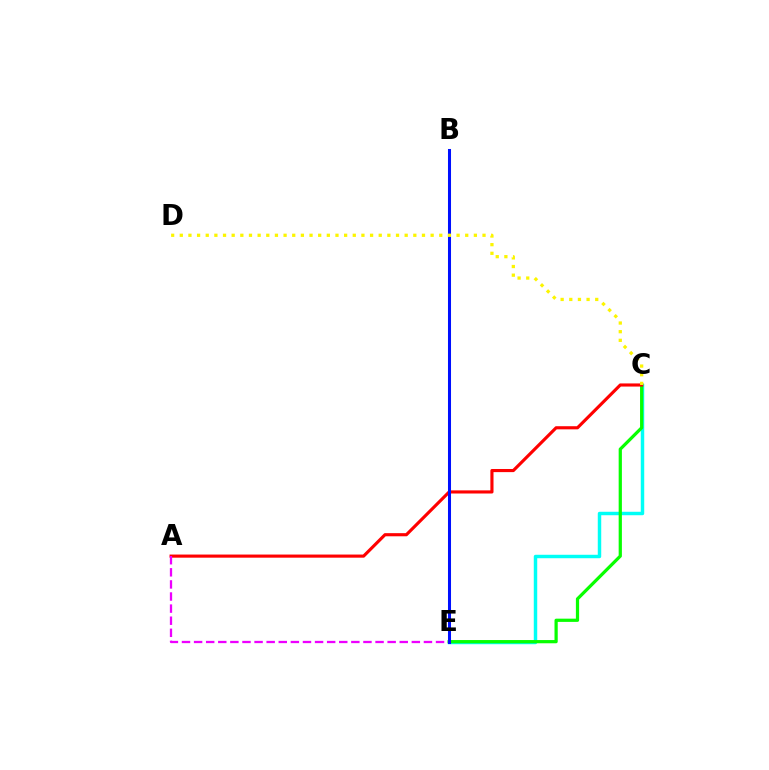{('C', 'E'): [{'color': '#00fff6', 'line_style': 'solid', 'thickness': 2.49}, {'color': '#08ff00', 'line_style': 'solid', 'thickness': 2.32}], ('A', 'C'): [{'color': '#ff0000', 'line_style': 'solid', 'thickness': 2.25}], ('A', 'E'): [{'color': '#ee00ff', 'line_style': 'dashed', 'thickness': 1.64}], ('B', 'E'): [{'color': '#0010ff', 'line_style': 'solid', 'thickness': 2.19}], ('C', 'D'): [{'color': '#fcf500', 'line_style': 'dotted', 'thickness': 2.35}]}